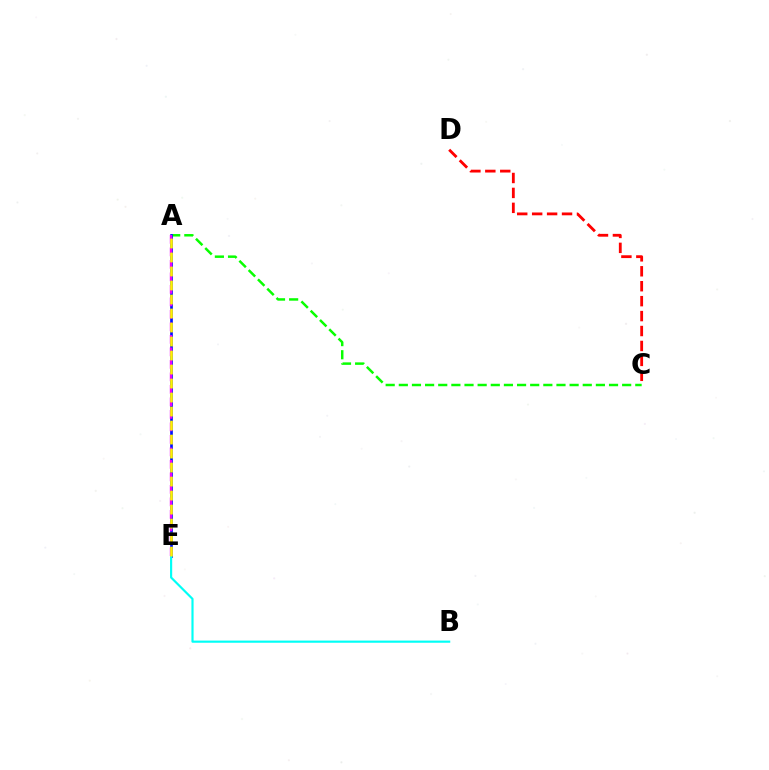{('A', 'C'): [{'color': '#08ff00', 'line_style': 'dashed', 'thickness': 1.78}], ('A', 'E'): [{'color': '#0010ff', 'line_style': 'solid', 'thickness': 1.94}, {'color': '#ee00ff', 'line_style': 'dashed', 'thickness': 1.7}, {'color': '#fcf500', 'line_style': 'dashed', 'thickness': 1.9}], ('C', 'D'): [{'color': '#ff0000', 'line_style': 'dashed', 'thickness': 2.03}], ('B', 'E'): [{'color': '#00fff6', 'line_style': 'solid', 'thickness': 1.56}]}